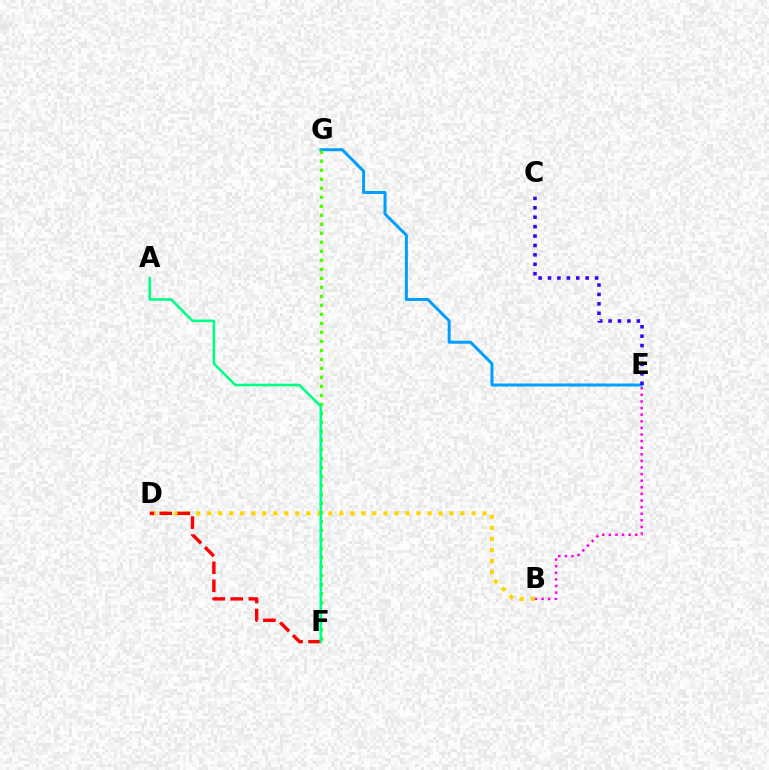{('E', 'G'): [{'color': '#009eff', 'line_style': 'solid', 'thickness': 2.14}], ('B', 'E'): [{'color': '#ff00ed', 'line_style': 'dotted', 'thickness': 1.79}], ('C', 'E'): [{'color': '#3700ff', 'line_style': 'dotted', 'thickness': 2.56}], ('F', 'G'): [{'color': '#4fff00', 'line_style': 'dotted', 'thickness': 2.45}], ('B', 'D'): [{'color': '#ffd500', 'line_style': 'dotted', 'thickness': 2.99}], ('D', 'F'): [{'color': '#ff0000', 'line_style': 'dashed', 'thickness': 2.45}], ('A', 'F'): [{'color': '#00ff86', 'line_style': 'solid', 'thickness': 1.87}]}